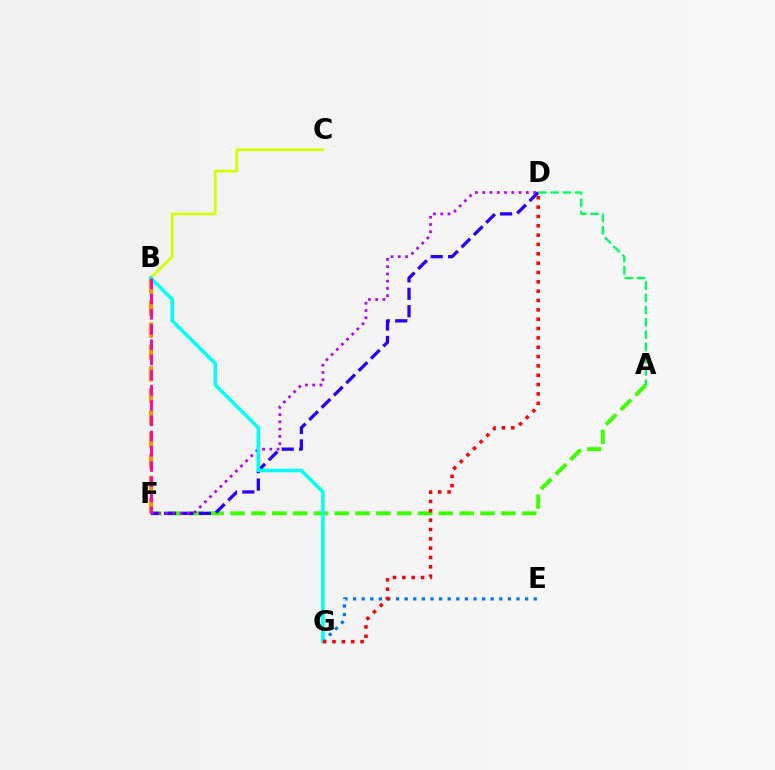{('A', 'F'): [{'color': '#3dff00', 'line_style': 'dashed', 'thickness': 2.83}], ('D', 'F'): [{'color': '#2500ff', 'line_style': 'dashed', 'thickness': 2.37}, {'color': '#b900ff', 'line_style': 'dotted', 'thickness': 1.97}], ('B', 'F'): [{'color': '#ff9400', 'line_style': 'dashed', 'thickness': 2.98}, {'color': '#ff00ac', 'line_style': 'dashed', 'thickness': 2.07}], ('E', 'G'): [{'color': '#0074ff', 'line_style': 'dotted', 'thickness': 2.34}], ('B', 'C'): [{'color': '#d1ff00', 'line_style': 'solid', 'thickness': 1.96}], ('B', 'G'): [{'color': '#00fff6', 'line_style': 'solid', 'thickness': 2.53}], ('D', 'G'): [{'color': '#ff0000', 'line_style': 'dotted', 'thickness': 2.54}], ('A', 'D'): [{'color': '#00ff5c', 'line_style': 'dashed', 'thickness': 1.67}]}